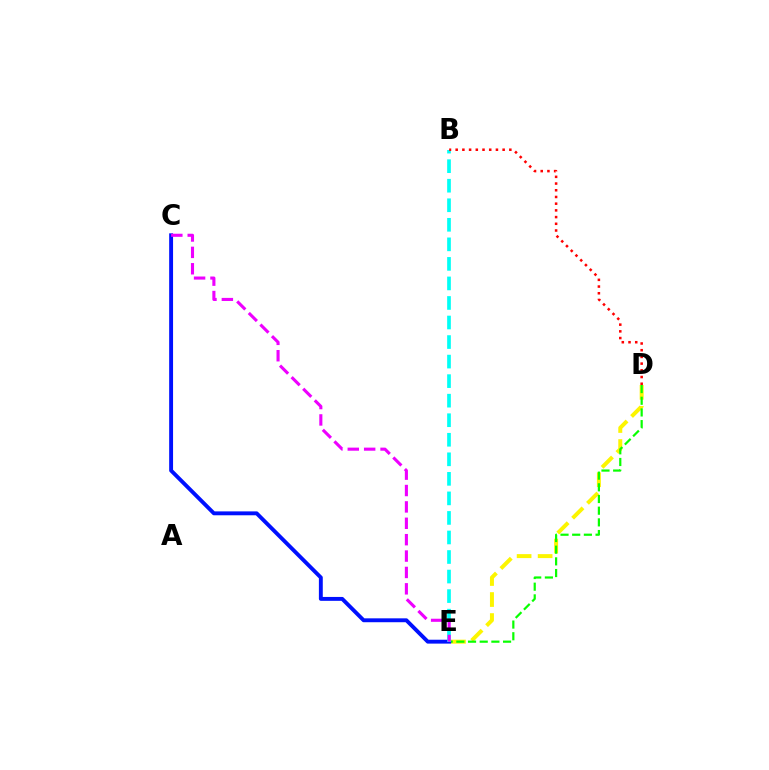{('D', 'E'): [{'color': '#fcf500', 'line_style': 'dashed', 'thickness': 2.86}, {'color': '#08ff00', 'line_style': 'dashed', 'thickness': 1.59}], ('C', 'E'): [{'color': '#0010ff', 'line_style': 'solid', 'thickness': 2.8}, {'color': '#ee00ff', 'line_style': 'dashed', 'thickness': 2.23}], ('B', 'E'): [{'color': '#00fff6', 'line_style': 'dashed', 'thickness': 2.65}], ('B', 'D'): [{'color': '#ff0000', 'line_style': 'dotted', 'thickness': 1.82}]}